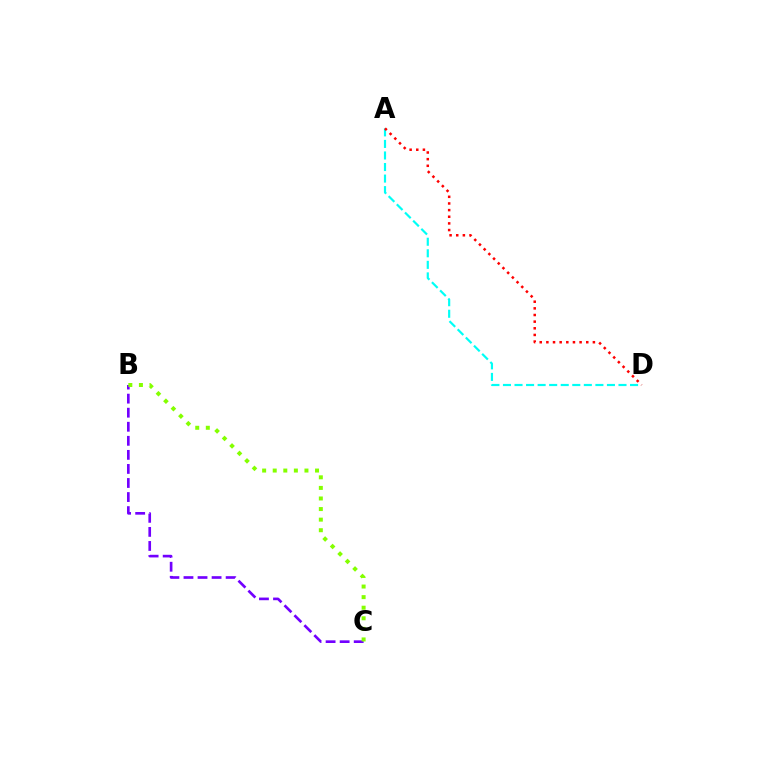{('B', 'C'): [{'color': '#7200ff', 'line_style': 'dashed', 'thickness': 1.91}, {'color': '#84ff00', 'line_style': 'dotted', 'thickness': 2.87}], ('A', 'D'): [{'color': '#00fff6', 'line_style': 'dashed', 'thickness': 1.57}, {'color': '#ff0000', 'line_style': 'dotted', 'thickness': 1.81}]}